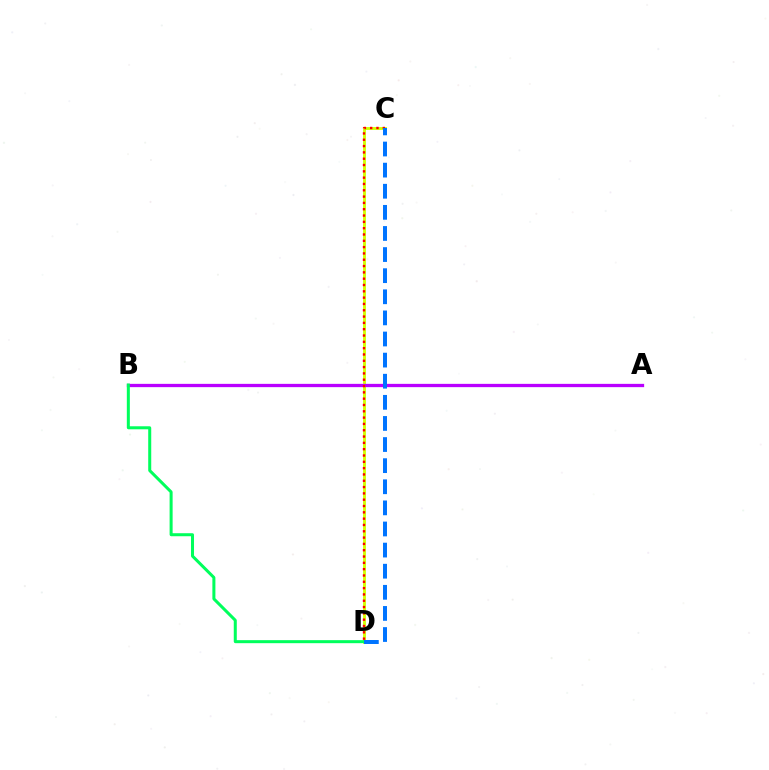{('C', 'D'): [{'color': '#d1ff00', 'line_style': 'solid', 'thickness': 2.05}, {'color': '#ff0000', 'line_style': 'dotted', 'thickness': 1.72}, {'color': '#0074ff', 'line_style': 'dashed', 'thickness': 2.87}], ('A', 'B'): [{'color': '#b900ff', 'line_style': 'solid', 'thickness': 2.37}], ('B', 'D'): [{'color': '#00ff5c', 'line_style': 'solid', 'thickness': 2.17}]}